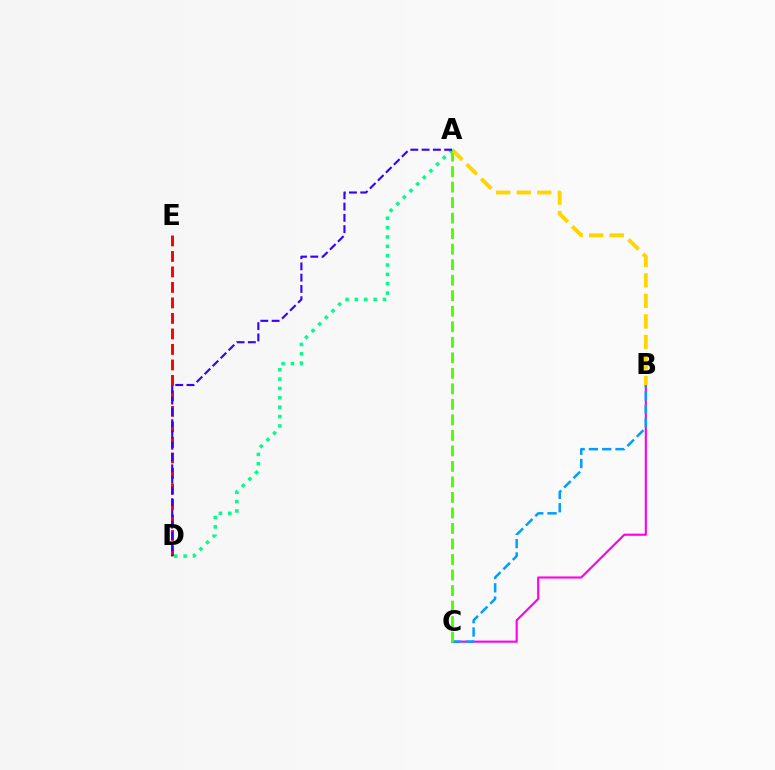{('B', 'C'): [{'color': '#ff00ed', 'line_style': 'solid', 'thickness': 1.53}, {'color': '#009eff', 'line_style': 'dashed', 'thickness': 1.8}], ('A', 'C'): [{'color': '#4fff00', 'line_style': 'dashed', 'thickness': 2.11}], ('D', 'E'): [{'color': '#ff0000', 'line_style': 'dashed', 'thickness': 2.11}], ('A', 'B'): [{'color': '#ffd500', 'line_style': 'dashed', 'thickness': 2.79}], ('A', 'D'): [{'color': '#00ff86', 'line_style': 'dotted', 'thickness': 2.54}, {'color': '#3700ff', 'line_style': 'dashed', 'thickness': 1.53}]}